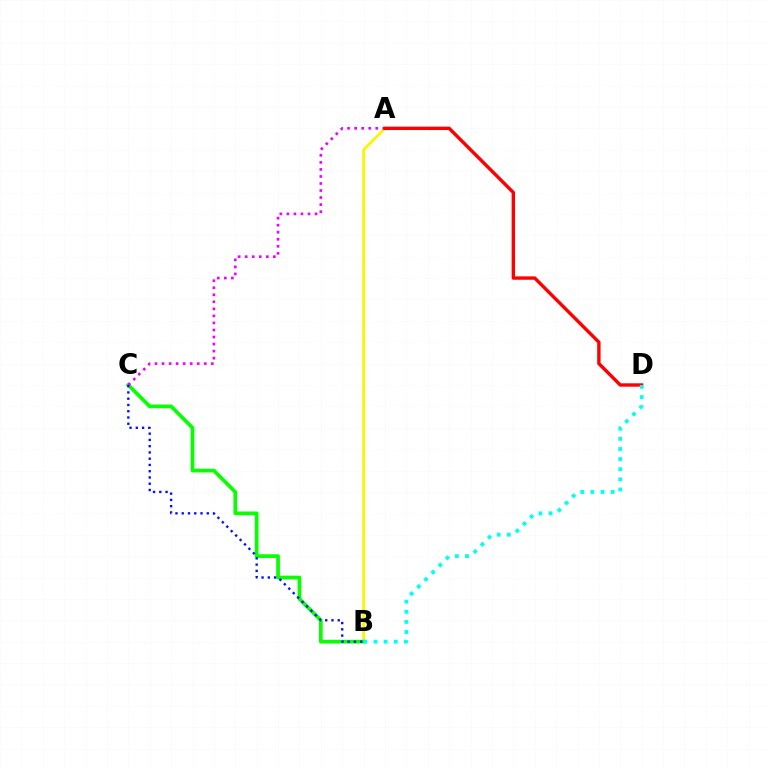{('A', 'B'): [{'color': '#fcf500', 'line_style': 'solid', 'thickness': 2.02}], ('B', 'C'): [{'color': '#08ff00', 'line_style': 'solid', 'thickness': 2.66}, {'color': '#0010ff', 'line_style': 'dotted', 'thickness': 1.7}], ('A', 'C'): [{'color': '#ee00ff', 'line_style': 'dotted', 'thickness': 1.91}], ('A', 'D'): [{'color': '#ff0000', 'line_style': 'solid', 'thickness': 2.44}], ('B', 'D'): [{'color': '#00fff6', 'line_style': 'dotted', 'thickness': 2.75}]}